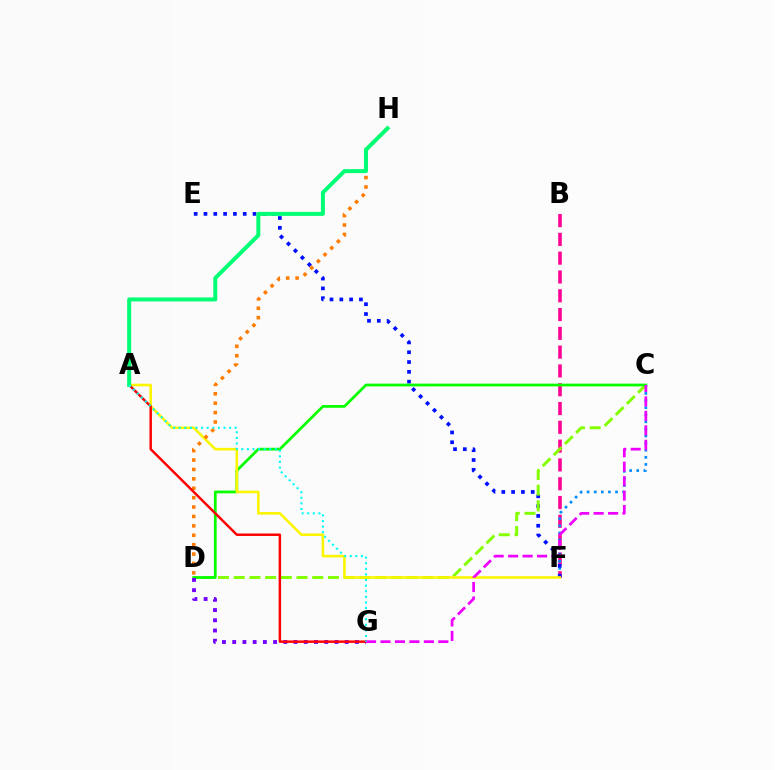{('B', 'F'): [{'color': '#ff0094', 'line_style': 'dashed', 'thickness': 2.55}], ('C', 'F'): [{'color': '#008cff', 'line_style': 'dotted', 'thickness': 1.93}], ('E', 'F'): [{'color': '#0010ff', 'line_style': 'dotted', 'thickness': 2.67}], ('C', 'D'): [{'color': '#84ff00', 'line_style': 'dashed', 'thickness': 2.13}, {'color': '#08ff00', 'line_style': 'solid', 'thickness': 1.99}], ('A', 'F'): [{'color': '#fcf500', 'line_style': 'solid', 'thickness': 1.86}], ('D', 'H'): [{'color': '#ff7c00', 'line_style': 'dotted', 'thickness': 2.55}], ('D', 'G'): [{'color': '#7200ff', 'line_style': 'dotted', 'thickness': 2.78}], ('A', 'G'): [{'color': '#ff0000', 'line_style': 'solid', 'thickness': 1.78}, {'color': '#00fff6', 'line_style': 'dotted', 'thickness': 1.52}], ('A', 'H'): [{'color': '#00ff74', 'line_style': 'solid', 'thickness': 2.87}], ('C', 'G'): [{'color': '#ee00ff', 'line_style': 'dashed', 'thickness': 1.97}]}